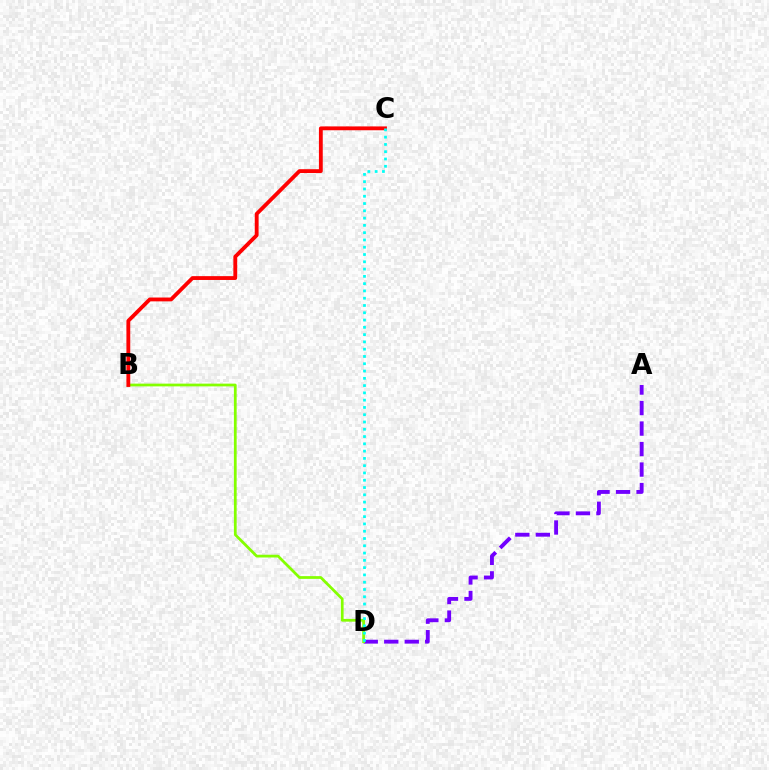{('A', 'D'): [{'color': '#7200ff', 'line_style': 'dashed', 'thickness': 2.78}], ('B', 'D'): [{'color': '#84ff00', 'line_style': 'solid', 'thickness': 1.98}], ('B', 'C'): [{'color': '#ff0000', 'line_style': 'solid', 'thickness': 2.76}], ('C', 'D'): [{'color': '#00fff6', 'line_style': 'dotted', 'thickness': 1.98}]}